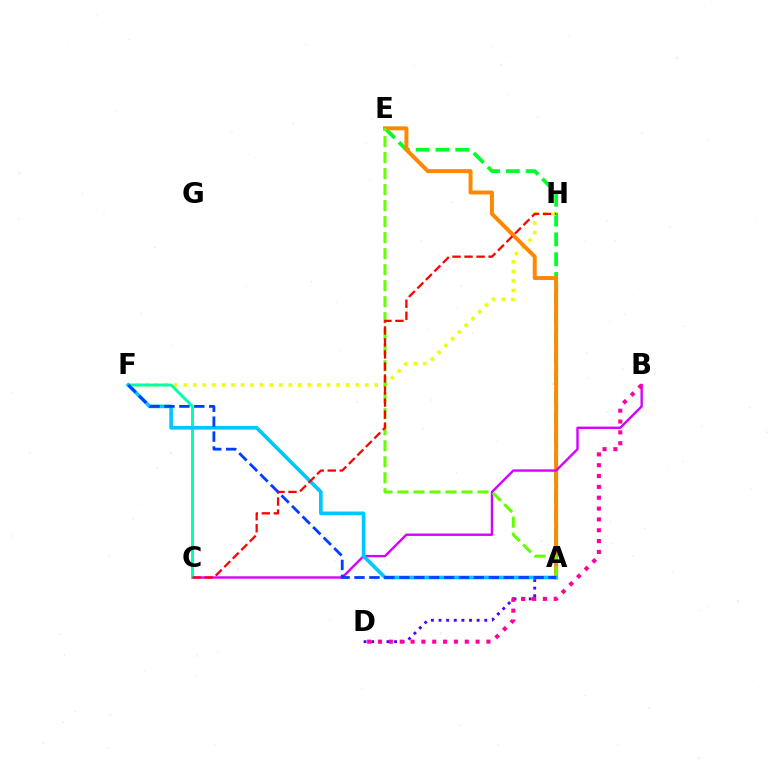{('A', 'E'): [{'color': '#00ff27', 'line_style': 'dashed', 'thickness': 2.69}, {'color': '#ff8800', 'line_style': 'solid', 'thickness': 2.85}, {'color': '#66ff00', 'line_style': 'dashed', 'thickness': 2.17}], ('F', 'H'): [{'color': '#eeff00', 'line_style': 'dotted', 'thickness': 2.6}], ('B', 'C'): [{'color': '#d600ff', 'line_style': 'solid', 'thickness': 1.72}], ('A', 'D'): [{'color': '#4f00ff', 'line_style': 'dotted', 'thickness': 2.07}], ('C', 'F'): [{'color': '#00ffaf', 'line_style': 'solid', 'thickness': 2.11}], ('A', 'F'): [{'color': '#00c7ff', 'line_style': 'solid', 'thickness': 2.65}, {'color': '#003fff', 'line_style': 'dashed', 'thickness': 2.03}], ('C', 'H'): [{'color': '#ff0000', 'line_style': 'dashed', 'thickness': 1.63}], ('B', 'D'): [{'color': '#ff00a0', 'line_style': 'dotted', 'thickness': 2.95}]}